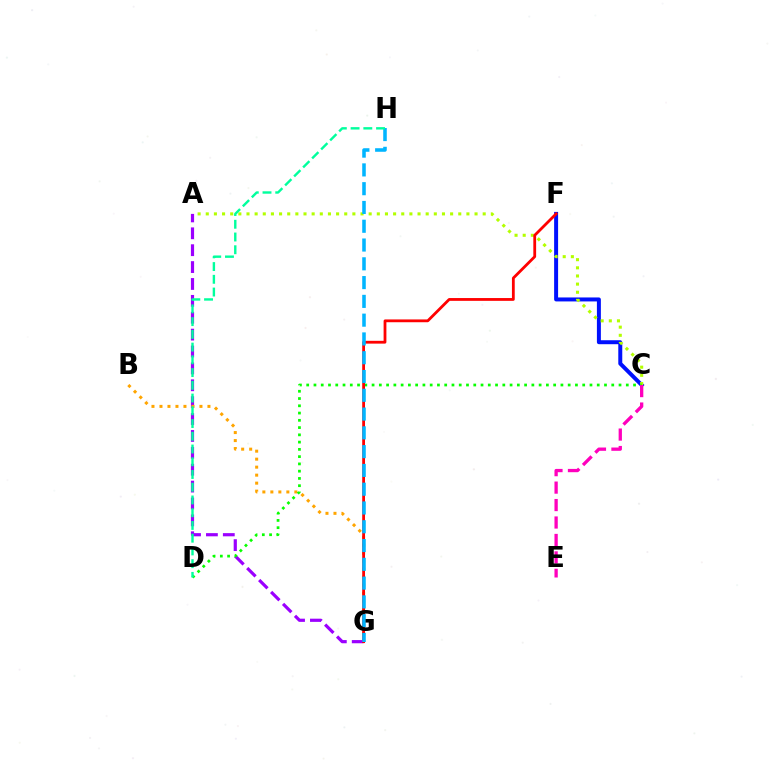{('A', 'G'): [{'color': '#9b00ff', 'line_style': 'dashed', 'thickness': 2.29}], ('C', 'F'): [{'color': '#0010ff', 'line_style': 'solid', 'thickness': 2.86}], ('A', 'C'): [{'color': '#b3ff00', 'line_style': 'dotted', 'thickness': 2.21}], ('B', 'G'): [{'color': '#ffa500', 'line_style': 'dotted', 'thickness': 2.17}], ('C', 'D'): [{'color': '#08ff00', 'line_style': 'dotted', 'thickness': 1.97}], ('F', 'G'): [{'color': '#ff0000', 'line_style': 'solid', 'thickness': 2.01}], ('G', 'H'): [{'color': '#00b5ff', 'line_style': 'dashed', 'thickness': 2.55}], ('D', 'H'): [{'color': '#00ff9d', 'line_style': 'dashed', 'thickness': 1.73}], ('C', 'E'): [{'color': '#ff00bd', 'line_style': 'dashed', 'thickness': 2.37}]}